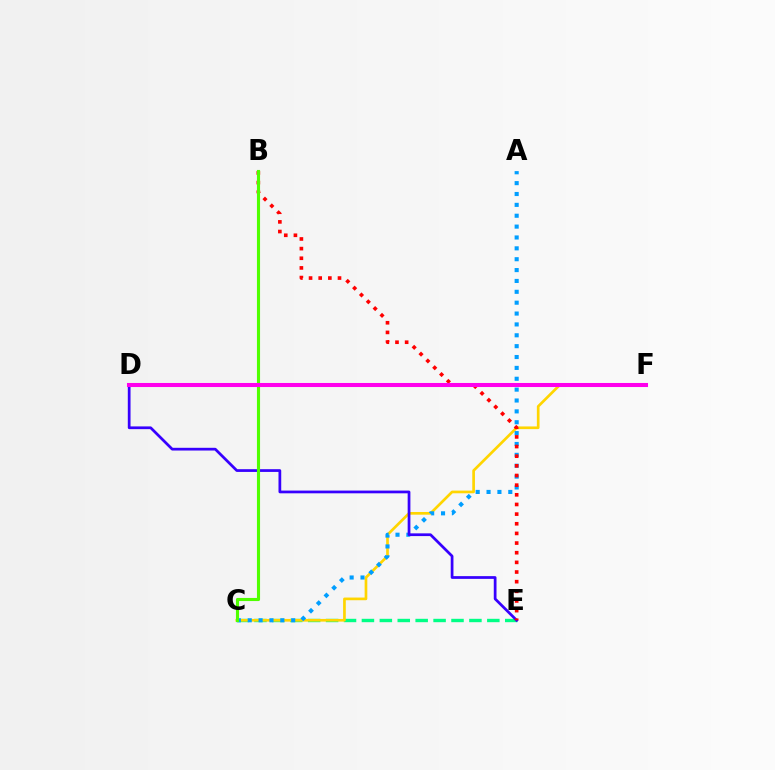{('C', 'E'): [{'color': '#00ff86', 'line_style': 'dashed', 'thickness': 2.43}], ('C', 'F'): [{'color': '#ffd500', 'line_style': 'solid', 'thickness': 1.93}], ('A', 'C'): [{'color': '#009eff', 'line_style': 'dotted', 'thickness': 2.95}], ('D', 'E'): [{'color': '#3700ff', 'line_style': 'solid', 'thickness': 1.97}], ('B', 'E'): [{'color': '#ff0000', 'line_style': 'dotted', 'thickness': 2.62}], ('B', 'C'): [{'color': '#4fff00', 'line_style': 'solid', 'thickness': 2.24}], ('D', 'F'): [{'color': '#ff00ed', 'line_style': 'solid', 'thickness': 2.92}]}